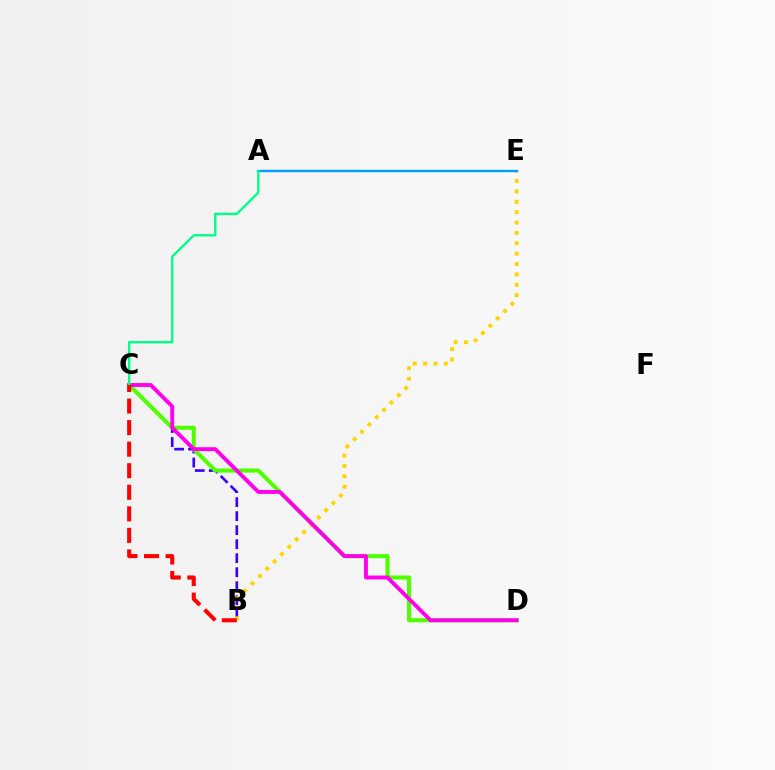{('B', 'C'): [{'color': '#3700ff', 'line_style': 'dashed', 'thickness': 1.9}, {'color': '#ff0000', 'line_style': 'dashed', 'thickness': 2.93}], ('C', 'D'): [{'color': '#4fff00', 'line_style': 'solid', 'thickness': 2.91}, {'color': '#ff00ed', 'line_style': 'solid', 'thickness': 2.79}], ('B', 'E'): [{'color': '#ffd500', 'line_style': 'dotted', 'thickness': 2.82}], ('A', 'E'): [{'color': '#009eff', 'line_style': 'solid', 'thickness': 1.73}], ('A', 'C'): [{'color': '#00ff86', 'line_style': 'solid', 'thickness': 1.71}]}